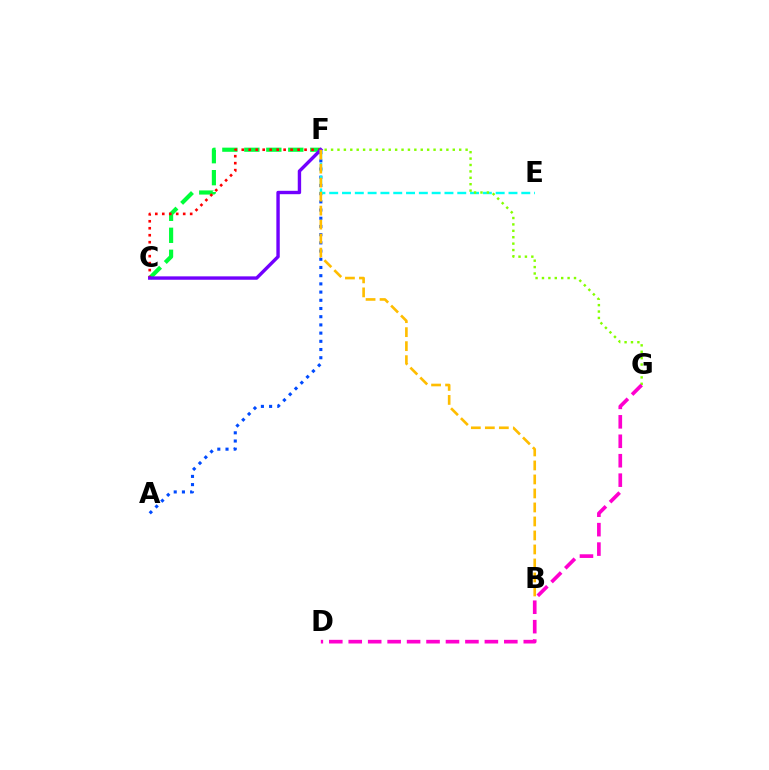{('C', 'F'): [{'color': '#00ff39', 'line_style': 'dashed', 'thickness': 2.98}, {'color': '#ff0000', 'line_style': 'dotted', 'thickness': 1.9}, {'color': '#7200ff', 'line_style': 'solid', 'thickness': 2.44}], ('A', 'F'): [{'color': '#004bff', 'line_style': 'dotted', 'thickness': 2.23}], ('E', 'F'): [{'color': '#00fff6', 'line_style': 'dashed', 'thickness': 1.74}], ('B', 'F'): [{'color': '#ffbd00', 'line_style': 'dashed', 'thickness': 1.9}], ('F', 'G'): [{'color': '#84ff00', 'line_style': 'dotted', 'thickness': 1.74}], ('D', 'G'): [{'color': '#ff00cf', 'line_style': 'dashed', 'thickness': 2.64}]}